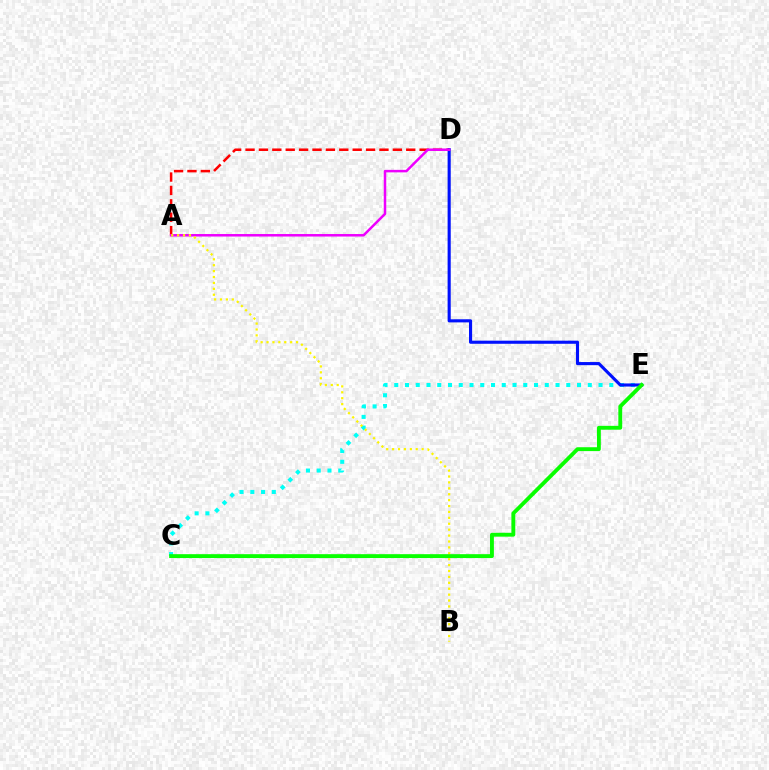{('C', 'E'): [{'color': '#00fff6', 'line_style': 'dotted', 'thickness': 2.92}, {'color': '#08ff00', 'line_style': 'solid', 'thickness': 2.79}], ('A', 'D'): [{'color': '#ff0000', 'line_style': 'dashed', 'thickness': 1.82}, {'color': '#ee00ff', 'line_style': 'solid', 'thickness': 1.8}], ('D', 'E'): [{'color': '#0010ff', 'line_style': 'solid', 'thickness': 2.24}], ('A', 'B'): [{'color': '#fcf500', 'line_style': 'dotted', 'thickness': 1.6}]}